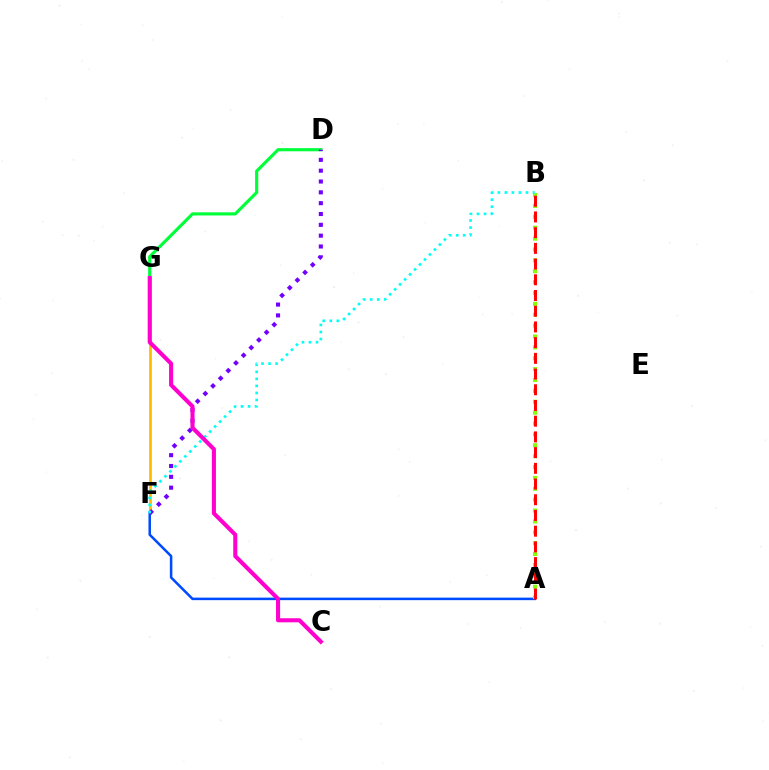{('F', 'G'): [{'color': '#ffbd00', 'line_style': 'solid', 'thickness': 1.99}], ('A', 'F'): [{'color': '#004bff', 'line_style': 'solid', 'thickness': 1.82}], ('A', 'B'): [{'color': '#84ff00', 'line_style': 'dotted', 'thickness': 2.96}, {'color': '#ff0000', 'line_style': 'dashed', 'thickness': 2.13}], ('D', 'G'): [{'color': '#00ff39', 'line_style': 'solid', 'thickness': 2.27}], ('D', 'F'): [{'color': '#7200ff', 'line_style': 'dotted', 'thickness': 2.94}], ('B', 'F'): [{'color': '#00fff6', 'line_style': 'dotted', 'thickness': 1.91}], ('C', 'G'): [{'color': '#ff00cf', 'line_style': 'solid', 'thickness': 2.93}]}